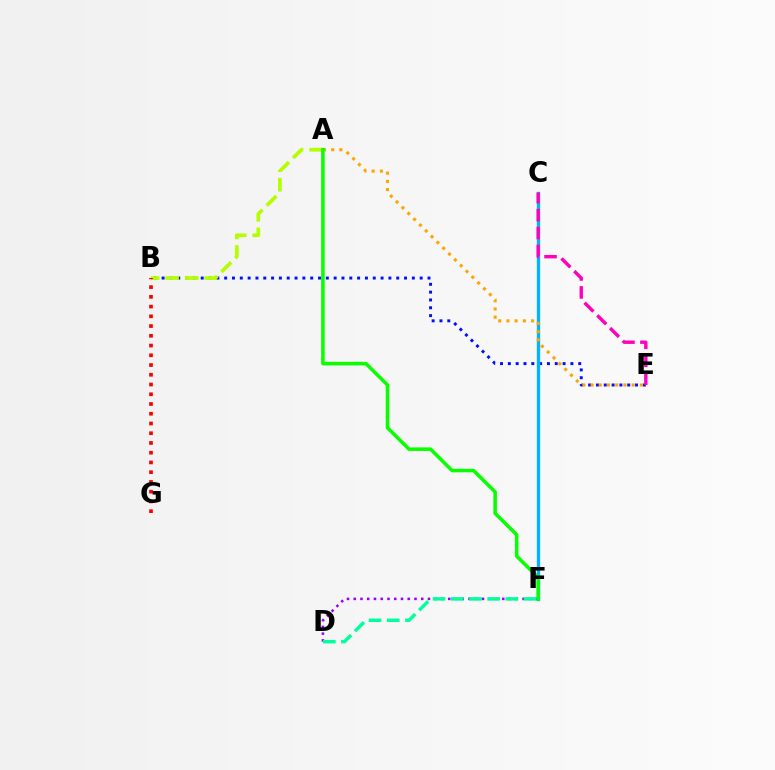{('B', 'E'): [{'color': '#0010ff', 'line_style': 'dotted', 'thickness': 2.12}], ('A', 'B'): [{'color': '#b3ff00', 'line_style': 'dashed', 'thickness': 2.66}], ('C', 'F'): [{'color': '#00b5ff', 'line_style': 'solid', 'thickness': 2.42}], ('D', 'F'): [{'color': '#9b00ff', 'line_style': 'dotted', 'thickness': 1.83}, {'color': '#00ff9d', 'line_style': 'dashed', 'thickness': 2.47}], ('A', 'E'): [{'color': '#ffa500', 'line_style': 'dotted', 'thickness': 2.23}], ('A', 'F'): [{'color': '#08ff00', 'line_style': 'solid', 'thickness': 2.54}], ('B', 'G'): [{'color': '#ff0000', 'line_style': 'dotted', 'thickness': 2.65}], ('C', 'E'): [{'color': '#ff00bd', 'line_style': 'dashed', 'thickness': 2.44}]}